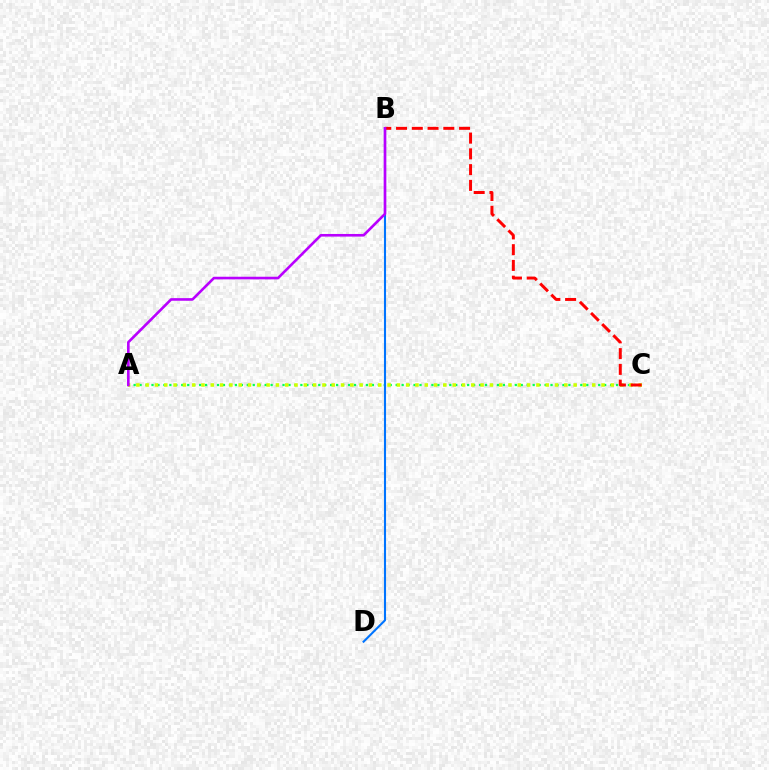{('A', 'C'): [{'color': '#00ff5c', 'line_style': 'dotted', 'thickness': 1.62}, {'color': '#d1ff00', 'line_style': 'dotted', 'thickness': 2.53}], ('B', 'C'): [{'color': '#ff0000', 'line_style': 'dashed', 'thickness': 2.14}], ('B', 'D'): [{'color': '#0074ff', 'line_style': 'solid', 'thickness': 1.51}], ('A', 'B'): [{'color': '#b900ff', 'line_style': 'solid', 'thickness': 1.89}]}